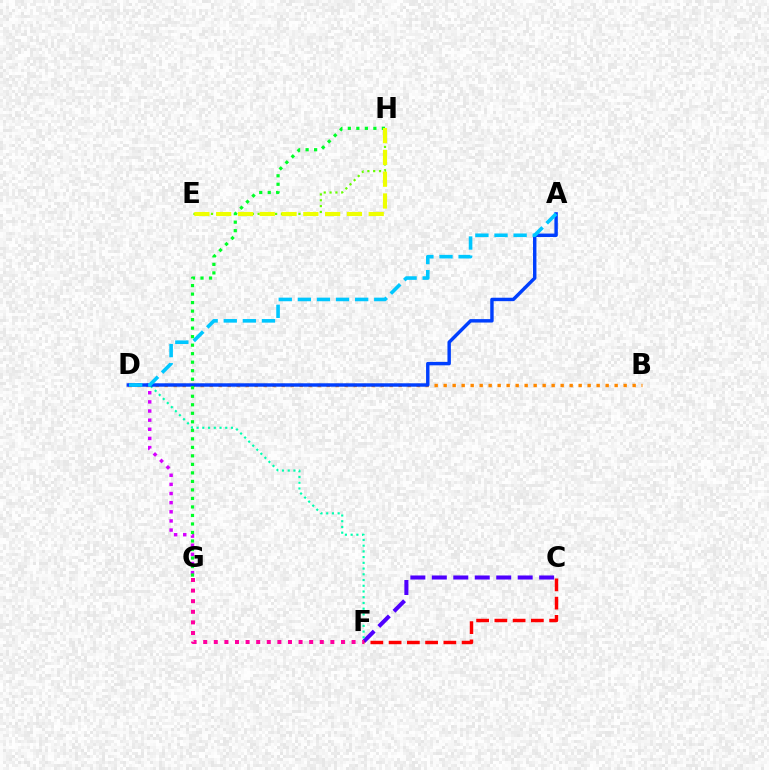{('E', 'H'): [{'color': '#66ff00', 'line_style': 'dotted', 'thickness': 1.58}, {'color': '#eeff00', 'line_style': 'dashed', 'thickness': 2.96}], ('C', 'F'): [{'color': '#4f00ff', 'line_style': 'dashed', 'thickness': 2.92}, {'color': '#ff0000', 'line_style': 'dashed', 'thickness': 2.48}], ('B', 'D'): [{'color': '#ff8800', 'line_style': 'dotted', 'thickness': 2.45}], ('D', 'F'): [{'color': '#00ffaf', 'line_style': 'dotted', 'thickness': 1.56}], ('D', 'G'): [{'color': '#d600ff', 'line_style': 'dotted', 'thickness': 2.48}], ('A', 'D'): [{'color': '#003fff', 'line_style': 'solid', 'thickness': 2.47}, {'color': '#00c7ff', 'line_style': 'dashed', 'thickness': 2.59}], ('G', 'H'): [{'color': '#00ff27', 'line_style': 'dotted', 'thickness': 2.31}], ('F', 'G'): [{'color': '#ff00a0', 'line_style': 'dotted', 'thickness': 2.88}]}